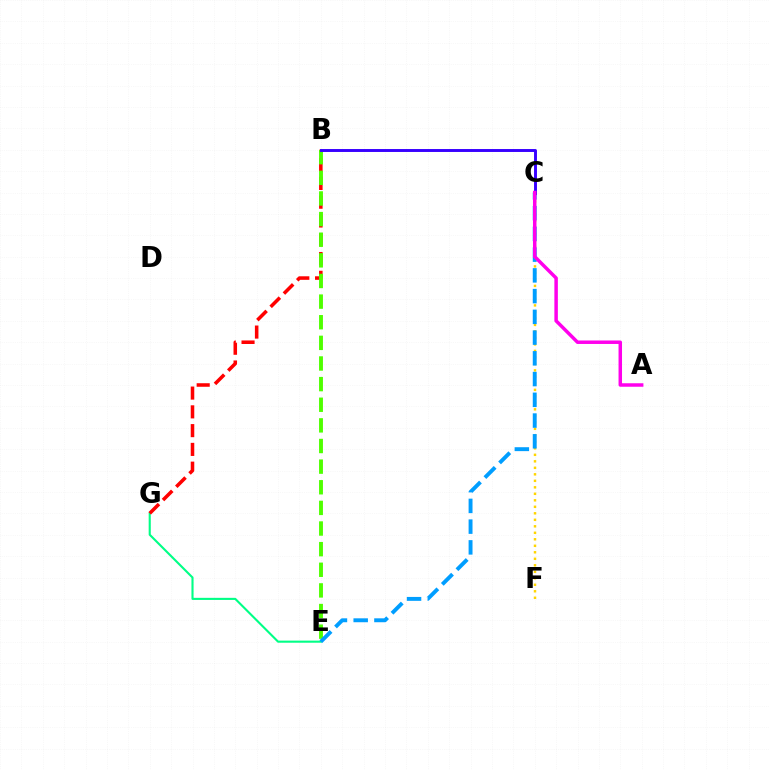{('C', 'F'): [{'color': '#ffd500', 'line_style': 'dotted', 'thickness': 1.77}], ('E', 'G'): [{'color': '#00ff86', 'line_style': 'solid', 'thickness': 1.52}], ('B', 'G'): [{'color': '#ff0000', 'line_style': 'dashed', 'thickness': 2.55}], ('B', 'E'): [{'color': '#4fff00', 'line_style': 'dashed', 'thickness': 2.8}], ('C', 'E'): [{'color': '#009eff', 'line_style': 'dashed', 'thickness': 2.82}], ('B', 'C'): [{'color': '#3700ff', 'line_style': 'solid', 'thickness': 2.11}], ('A', 'C'): [{'color': '#ff00ed', 'line_style': 'solid', 'thickness': 2.51}]}